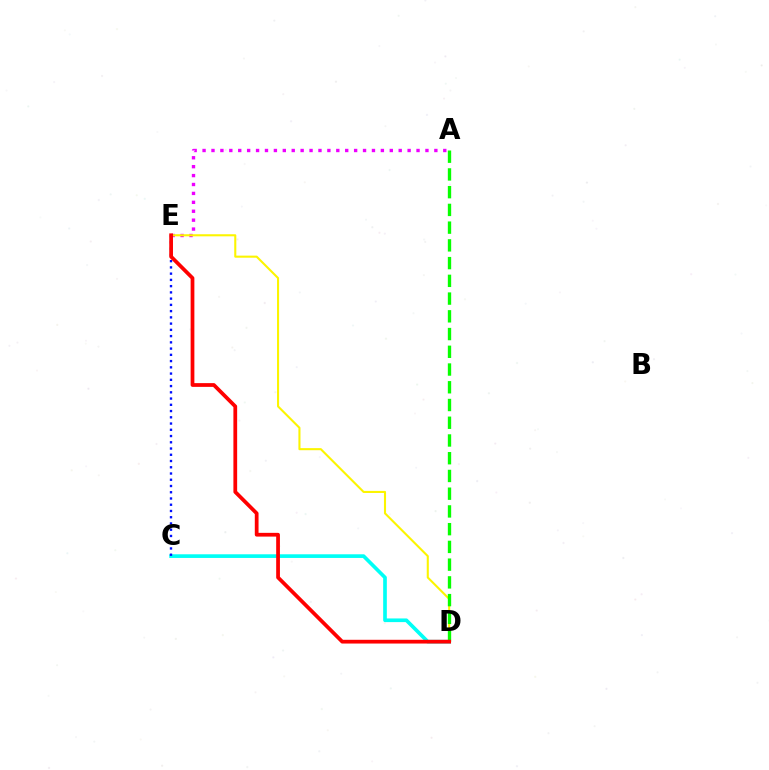{('C', 'D'): [{'color': '#00fff6', 'line_style': 'solid', 'thickness': 2.64}], ('A', 'E'): [{'color': '#ee00ff', 'line_style': 'dotted', 'thickness': 2.42}], ('C', 'E'): [{'color': '#0010ff', 'line_style': 'dotted', 'thickness': 1.7}], ('D', 'E'): [{'color': '#fcf500', 'line_style': 'solid', 'thickness': 1.5}, {'color': '#ff0000', 'line_style': 'solid', 'thickness': 2.7}], ('A', 'D'): [{'color': '#08ff00', 'line_style': 'dashed', 'thickness': 2.41}]}